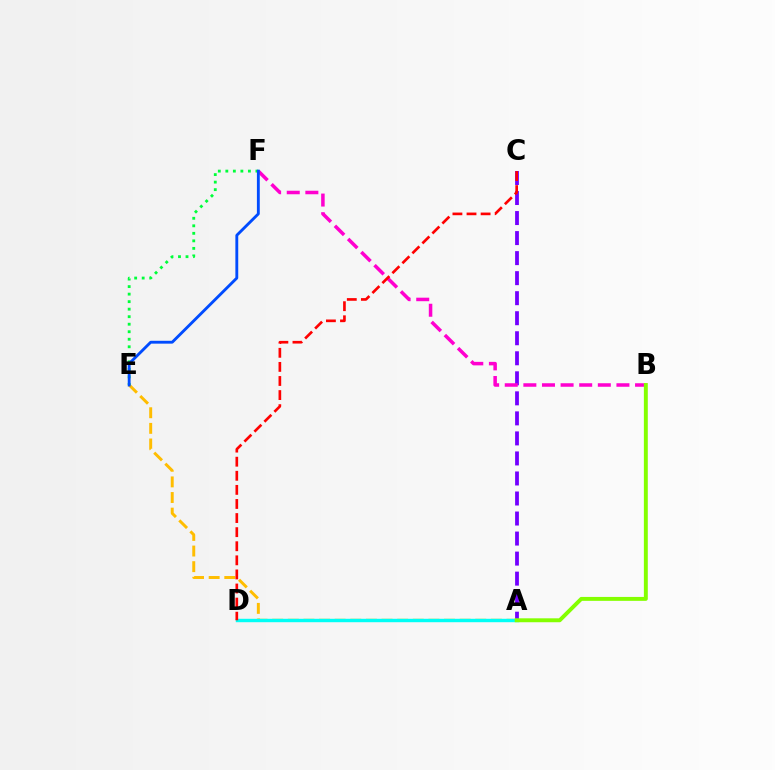{('A', 'C'): [{'color': '#7200ff', 'line_style': 'dashed', 'thickness': 2.72}], ('A', 'E'): [{'color': '#ffbd00', 'line_style': 'dashed', 'thickness': 2.12}], ('B', 'F'): [{'color': '#ff00cf', 'line_style': 'dashed', 'thickness': 2.53}], ('E', 'F'): [{'color': '#00ff39', 'line_style': 'dotted', 'thickness': 2.04}, {'color': '#004bff', 'line_style': 'solid', 'thickness': 2.06}], ('A', 'D'): [{'color': '#00fff6', 'line_style': 'solid', 'thickness': 2.46}], ('C', 'D'): [{'color': '#ff0000', 'line_style': 'dashed', 'thickness': 1.91}], ('A', 'B'): [{'color': '#84ff00', 'line_style': 'solid', 'thickness': 2.82}]}